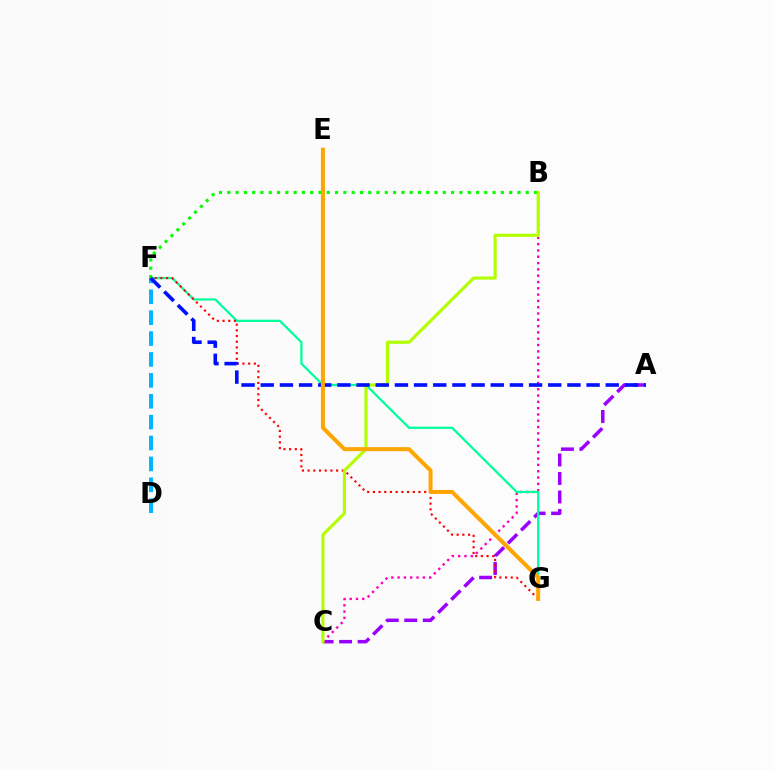{('A', 'C'): [{'color': '#9b00ff', 'line_style': 'dashed', 'thickness': 2.51}], ('B', 'C'): [{'color': '#ff00bd', 'line_style': 'dotted', 'thickness': 1.71}, {'color': '#b3ff00', 'line_style': 'solid', 'thickness': 2.26}], ('F', 'G'): [{'color': '#00ff9d', 'line_style': 'solid', 'thickness': 1.62}, {'color': '#ff0000', 'line_style': 'dotted', 'thickness': 1.55}], ('B', 'F'): [{'color': '#08ff00', 'line_style': 'dotted', 'thickness': 2.25}], ('D', 'F'): [{'color': '#00b5ff', 'line_style': 'dashed', 'thickness': 2.84}], ('A', 'F'): [{'color': '#0010ff', 'line_style': 'dashed', 'thickness': 2.6}], ('E', 'G'): [{'color': '#ffa500', 'line_style': 'solid', 'thickness': 2.89}]}